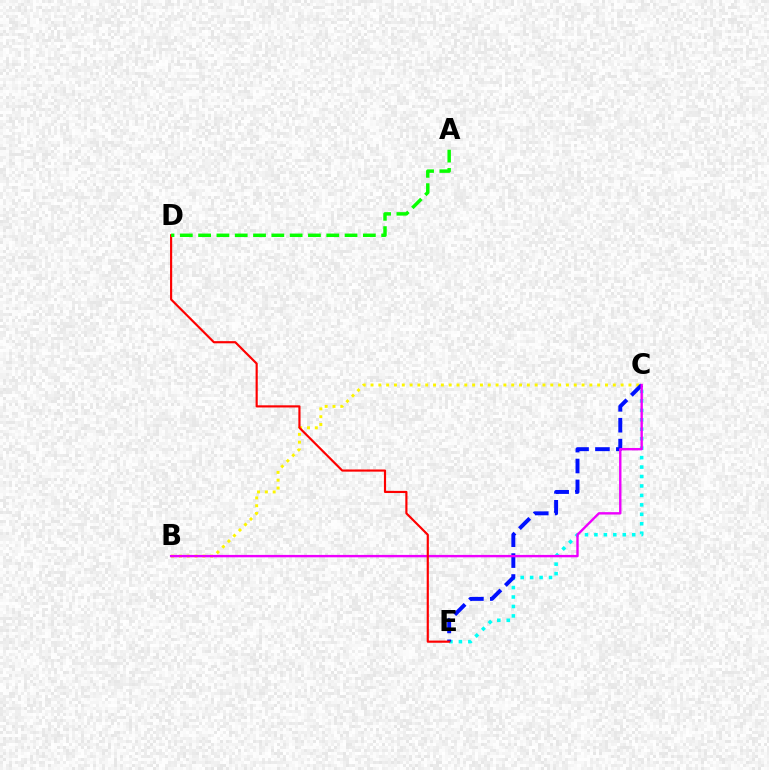{('C', 'E'): [{'color': '#00fff6', 'line_style': 'dotted', 'thickness': 2.57}, {'color': '#0010ff', 'line_style': 'dashed', 'thickness': 2.84}], ('B', 'C'): [{'color': '#fcf500', 'line_style': 'dotted', 'thickness': 2.12}, {'color': '#ee00ff', 'line_style': 'solid', 'thickness': 1.72}], ('D', 'E'): [{'color': '#ff0000', 'line_style': 'solid', 'thickness': 1.56}], ('A', 'D'): [{'color': '#08ff00', 'line_style': 'dashed', 'thickness': 2.49}]}